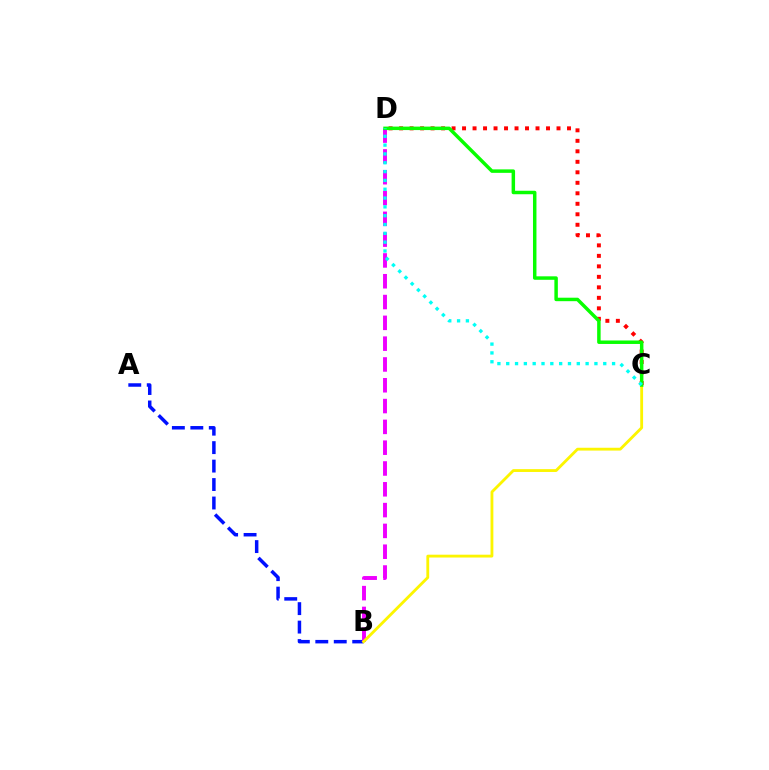{('A', 'B'): [{'color': '#0010ff', 'line_style': 'dashed', 'thickness': 2.51}], ('B', 'D'): [{'color': '#ee00ff', 'line_style': 'dashed', 'thickness': 2.83}], ('B', 'C'): [{'color': '#fcf500', 'line_style': 'solid', 'thickness': 2.04}], ('C', 'D'): [{'color': '#ff0000', 'line_style': 'dotted', 'thickness': 2.85}, {'color': '#08ff00', 'line_style': 'solid', 'thickness': 2.5}, {'color': '#00fff6', 'line_style': 'dotted', 'thickness': 2.4}]}